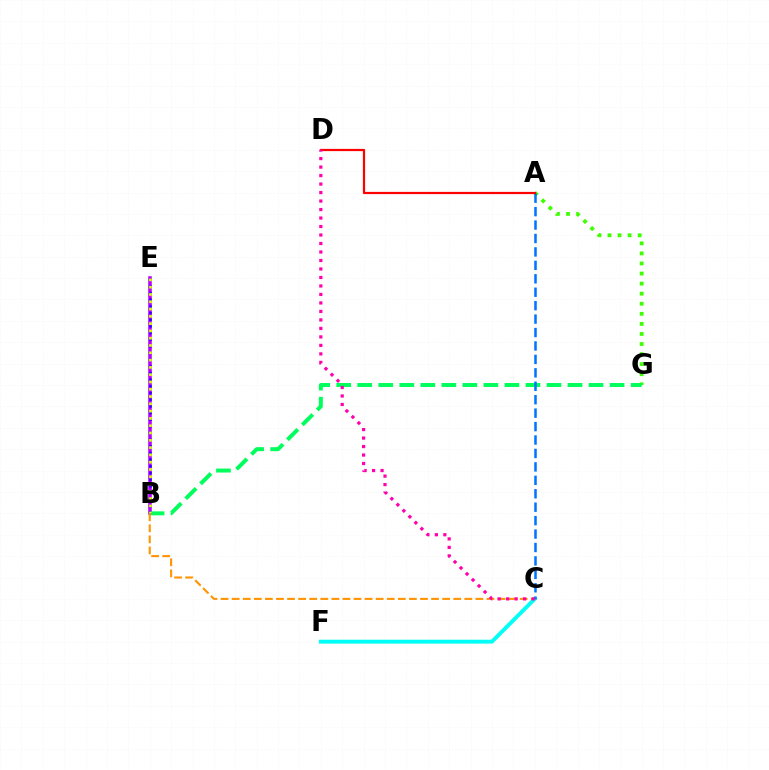{('B', 'E'): [{'color': '#b900ff', 'line_style': 'solid', 'thickness': 2.57}, {'color': '#2500ff', 'line_style': 'dotted', 'thickness': 1.81}, {'color': '#d1ff00', 'line_style': 'dotted', 'thickness': 1.98}], ('C', 'F'): [{'color': '#00fff6', 'line_style': 'solid', 'thickness': 2.8}], ('A', 'G'): [{'color': '#3dff00', 'line_style': 'dotted', 'thickness': 2.73}], ('B', 'G'): [{'color': '#00ff5c', 'line_style': 'dashed', 'thickness': 2.86}], ('B', 'C'): [{'color': '#ff9400', 'line_style': 'dashed', 'thickness': 1.5}], ('A', 'C'): [{'color': '#0074ff', 'line_style': 'dashed', 'thickness': 1.83}], ('A', 'D'): [{'color': '#ff0000', 'line_style': 'solid', 'thickness': 1.6}], ('C', 'D'): [{'color': '#ff00ac', 'line_style': 'dotted', 'thickness': 2.31}]}